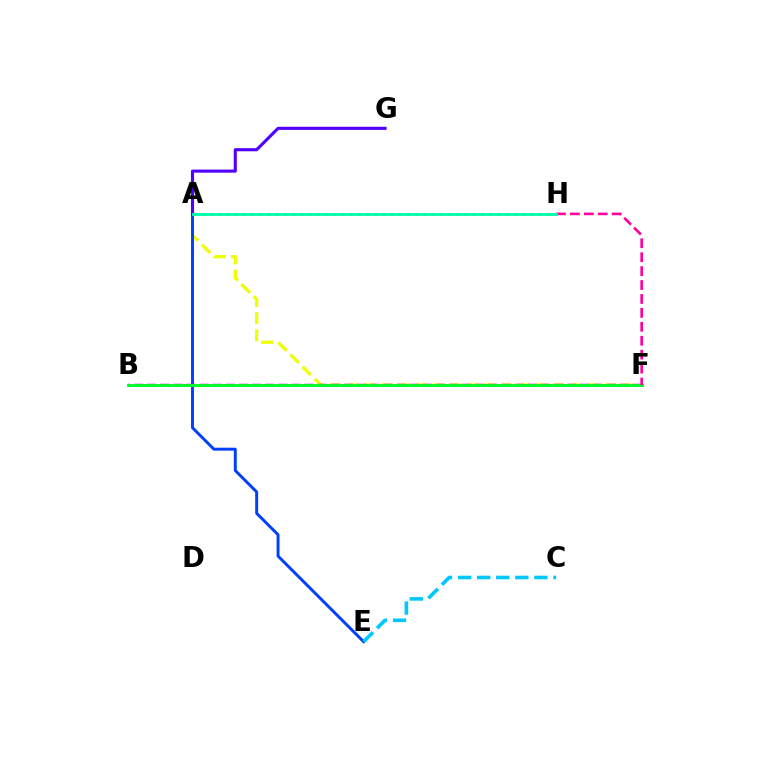{('B', 'F'): [{'color': '#66ff00', 'line_style': 'dotted', 'thickness': 1.82}, {'color': '#ff0000', 'line_style': 'dotted', 'thickness': 2.15}, {'color': '#d600ff', 'line_style': 'dashed', 'thickness': 1.78}, {'color': '#00ff27', 'line_style': 'solid', 'thickness': 2.06}], ('A', 'F'): [{'color': '#eeff00', 'line_style': 'dashed', 'thickness': 2.33}], ('A', 'E'): [{'color': '#003fff', 'line_style': 'solid', 'thickness': 2.12}], ('A', 'G'): [{'color': '#4f00ff', 'line_style': 'solid', 'thickness': 2.23}], ('C', 'E'): [{'color': '#00c7ff', 'line_style': 'dashed', 'thickness': 2.59}], ('F', 'H'): [{'color': '#ff00a0', 'line_style': 'dashed', 'thickness': 1.89}], ('A', 'H'): [{'color': '#ff8800', 'line_style': 'dotted', 'thickness': 2.23}, {'color': '#00ffaf', 'line_style': 'solid', 'thickness': 2.03}]}